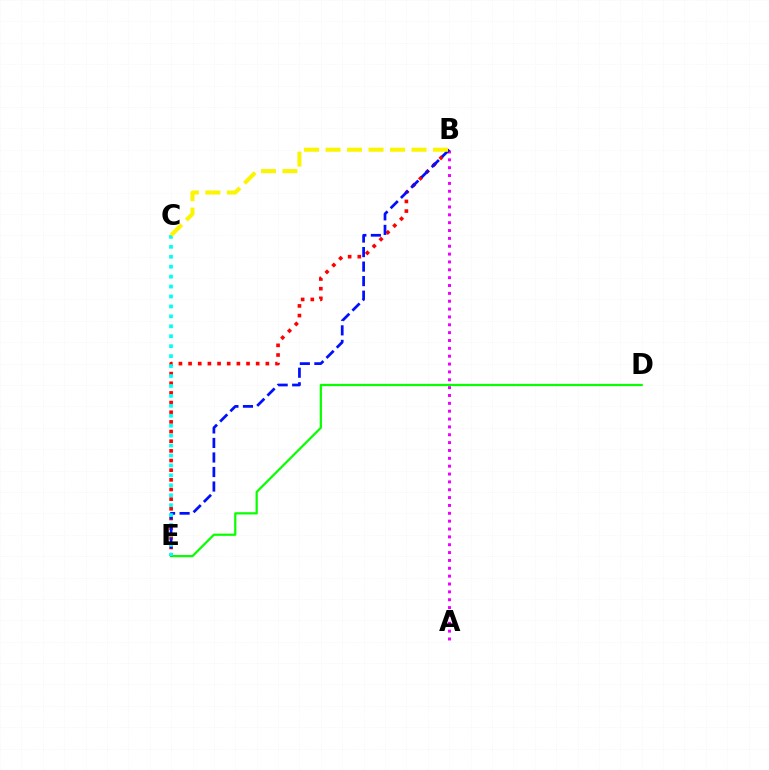{('A', 'B'): [{'color': '#ee00ff', 'line_style': 'dotted', 'thickness': 2.13}], ('B', 'E'): [{'color': '#ff0000', 'line_style': 'dotted', 'thickness': 2.62}, {'color': '#0010ff', 'line_style': 'dashed', 'thickness': 1.97}], ('D', 'E'): [{'color': '#08ff00', 'line_style': 'solid', 'thickness': 1.6}], ('C', 'E'): [{'color': '#00fff6', 'line_style': 'dotted', 'thickness': 2.7}], ('B', 'C'): [{'color': '#fcf500', 'line_style': 'dashed', 'thickness': 2.92}]}